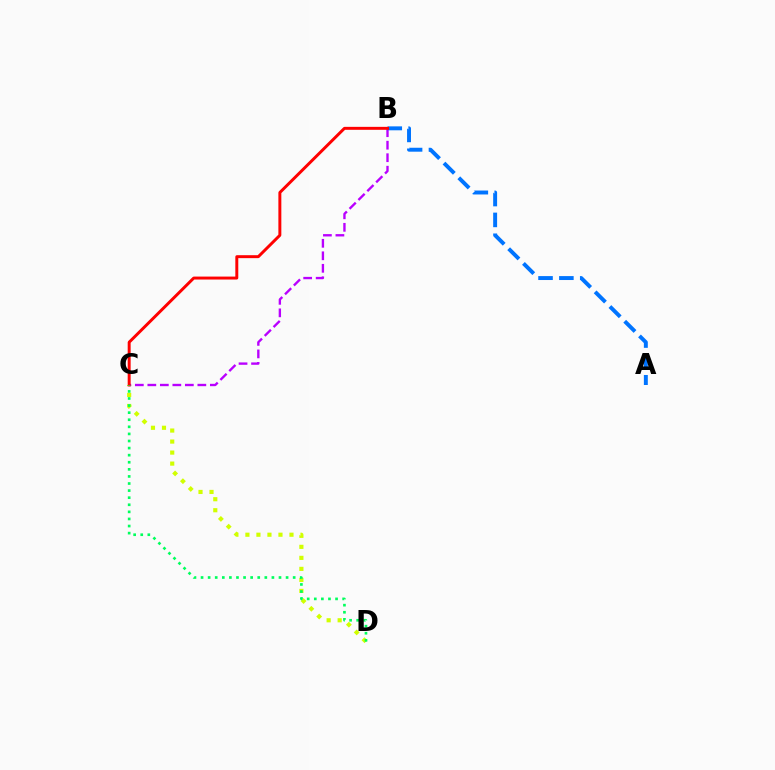{('C', 'D'): [{'color': '#d1ff00', 'line_style': 'dotted', 'thickness': 2.99}, {'color': '#00ff5c', 'line_style': 'dotted', 'thickness': 1.93}], ('B', 'C'): [{'color': '#b900ff', 'line_style': 'dashed', 'thickness': 1.7}, {'color': '#ff0000', 'line_style': 'solid', 'thickness': 2.13}], ('A', 'B'): [{'color': '#0074ff', 'line_style': 'dashed', 'thickness': 2.83}]}